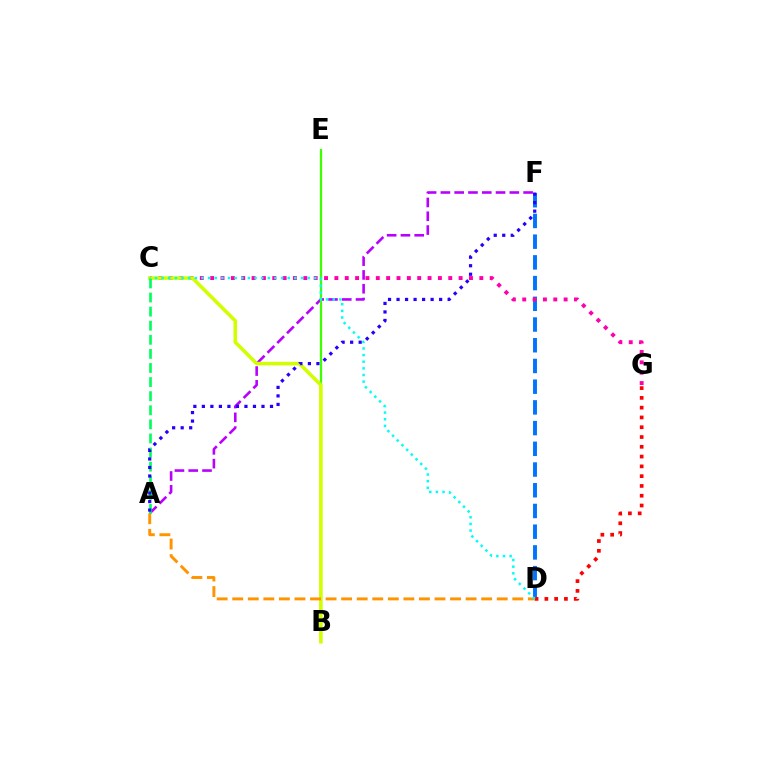{('D', 'F'): [{'color': '#0074ff', 'line_style': 'dashed', 'thickness': 2.81}], ('A', 'F'): [{'color': '#b900ff', 'line_style': 'dashed', 'thickness': 1.87}, {'color': '#2500ff', 'line_style': 'dotted', 'thickness': 2.31}], ('C', 'G'): [{'color': '#ff00ac', 'line_style': 'dotted', 'thickness': 2.81}], ('B', 'E'): [{'color': '#3dff00', 'line_style': 'solid', 'thickness': 1.62}], ('B', 'C'): [{'color': '#d1ff00', 'line_style': 'solid', 'thickness': 2.57}], ('D', 'G'): [{'color': '#ff0000', 'line_style': 'dotted', 'thickness': 2.66}], ('A', 'D'): [{'color': '#ff9400', 'line_style': 'dashed', 'thickness': 2.11}], ('A', 'C'): [{'color': '#00ff5c', 'line_style': 'dashed', 'thickness': 1.91}], ('C', 'D'): [{'color': '#00fff6', 'line_style': 'dotted', 'thickness': 1.8}]}